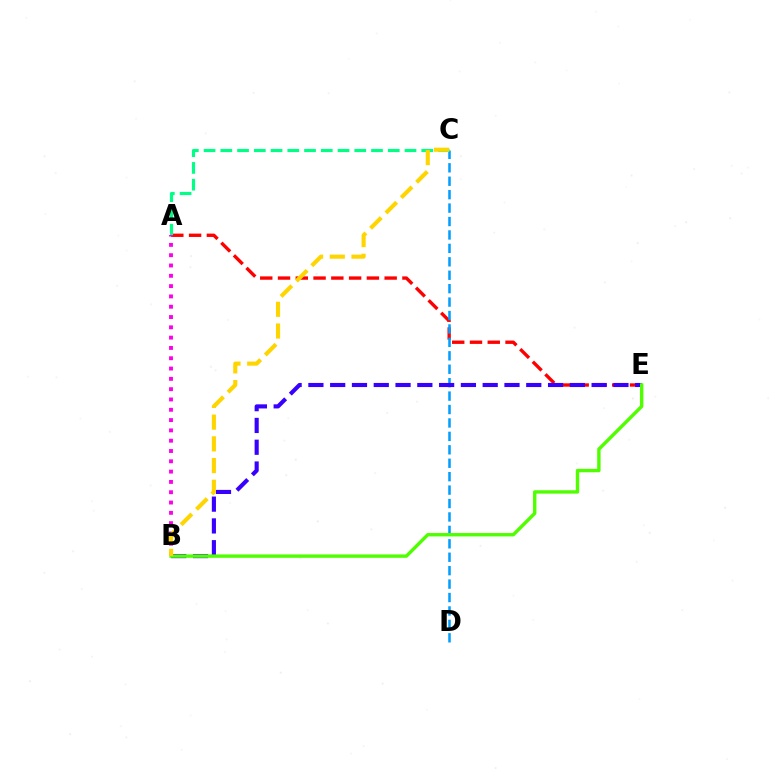{('A', 'E'): [{'color': '#ff0000', 'line_style': 'dashed', 'thickness': 2.41}], ('C', 'D'): [{'color': '#009eff', 'line_style': 'dashed', 'thickness': 1.82}], ('B', 'E'): [{'color': '#3700ff', 'line_style': 'dashed', 'thickness': 2.96}, {'color': '#4fff00', 'line_style': 'solid', 'thickness': 2.44}], ('A', 'C'): [{'color': '#00ff86', 'line_style': 'dashed', 'thickness': 2.27}], ('A', 'B'): [{'color': '#ff00ed', 'line_style': 'dotted', 'thickness': 2.8}], ('B', 'C'): [{'color': '#ffd500', 'line_style': 'dashed', 'thickness': 2.95}]}